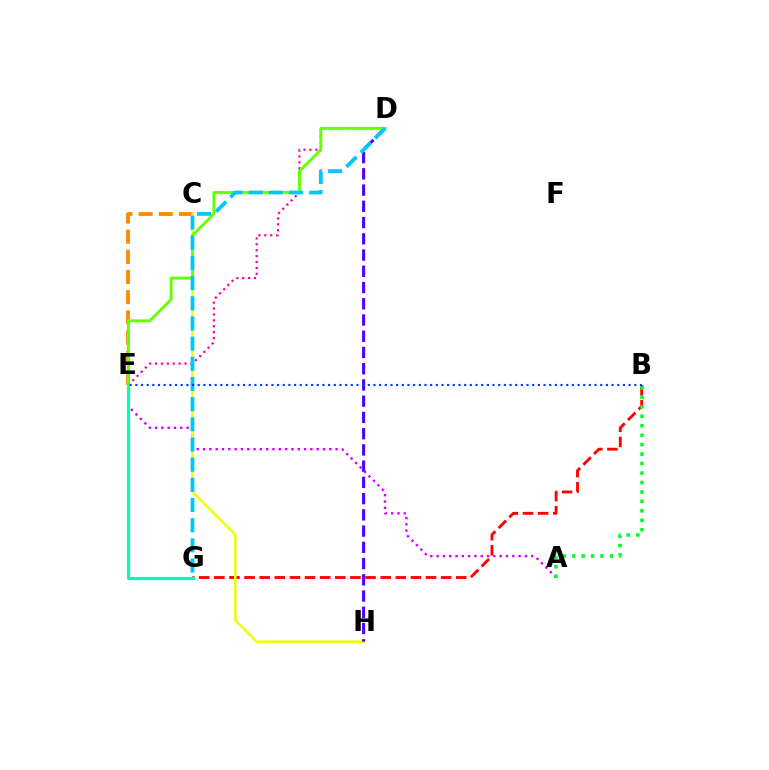{('C', 'E'): [{'color': '#ff8800', 'line_style': 'dashed', 'thickness': 2.74}], ('A', 'E'): [{'color': '#d600ff', 'line_style': 'dotted', 'thickness': 1.71}], ('B', 'G'): [{'color': '#ff0000', 'line_style': 'dashed', 'thickness': 2.05}], ('E', 'G'): [{'color': '#00ffaf', 'line_style': 'solid', 'thickness': 2.25}], ('C', 'H'): [{'color': '#eeff00', 'line_style': 'solid', 'thickness': 1.79}], ('D', 'E'): [{'color': '#ff00a0', 'line_style': 'dotted', 'thickness': 1.6}, {'color': '#66ff00', 'line_style': 'solid', 'thickness': 2.09}], ('D', 'H'): [{'color': '#4f00ff', 'line_style': 'dashed', 'thickness': 2.21}], ('A', 'B'): [{'color': '#00ff27', 'line_style': 'dotted', 'thickness': 2.57}], ('D', 'G'): [{'color': '#00c7ff', 'line_style': 'dashed', 'thickness': 2.74}], ('B', 'E'): [{'color': '#003fff', 'line_style': 'dotted', 'thickness': 1.54}]}